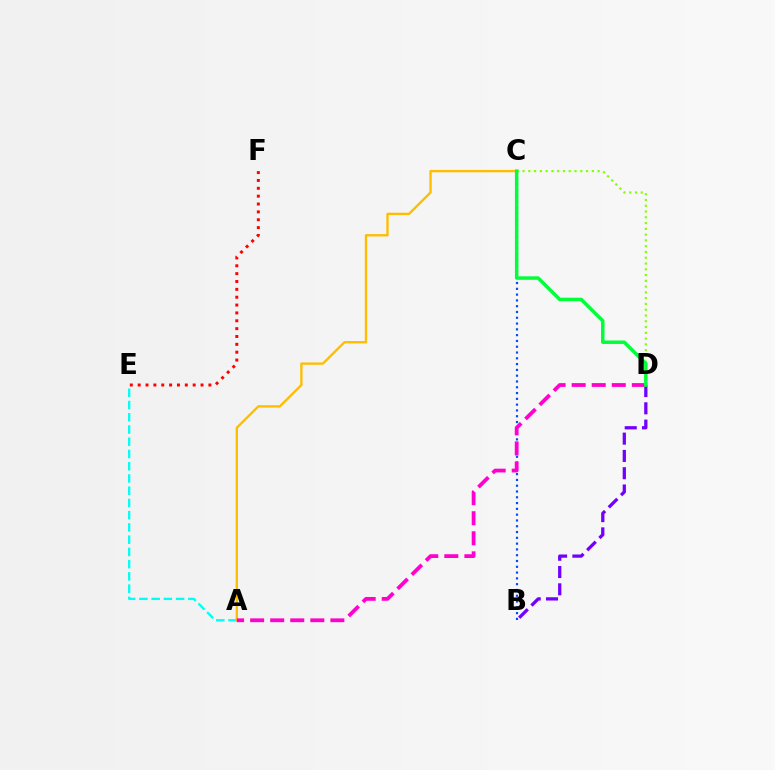{('E', 'F'): [{'color': '#ff0000', 'line_style': 'dotted', 'thickness': 2.13}], ('A', 'E'): [{'color': '#00fff6', 'line_style': 'dashed', 'thickness': 1.66}], ('A', 'C'): [{'color': '#ffbd00', 'line_style': 'solid', 'thickness': 1.69}], ('C', 'D'): [{'color': '#84ff00', 'line_style': 'dotted', 'thickness': 1.57}, {'color': '#00ff39', 'line_style': 'solid', 'thickness': 2.5}], ('B', 'D'): [{'color': '#7200ff', 'line_style': 'dashed', 'thickness': 2.35}], ('B', 'C'): [{'color': '#004bff', 'line_style': 'dotted', 'thickness': 1.57}], ('A', 'D'): [{'color': '#ff00cf', 'line_style': 'dashed', 'thickness': 2.72}]}